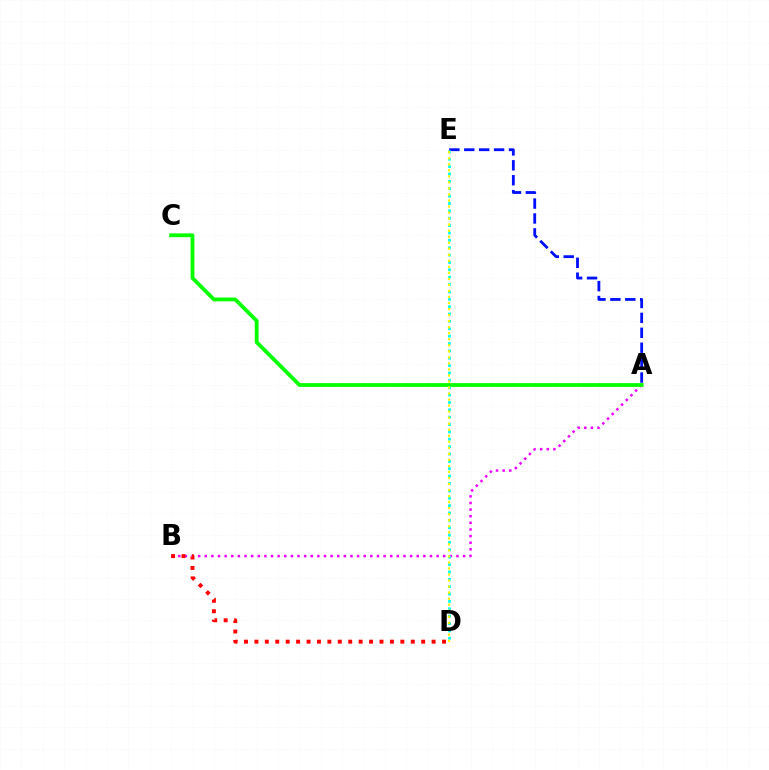{('A', 'B'): [{'color': '#ee00ff', 'line_style': 'dotted', 'thickness': 1.8}], ('A', 'C'): [{'color': '#08ff00', 'line_style': 'solid', 'thickness': 2.73}], ('B', 'D'): [{'color': '#ff0000', 'line_style': 'dotted', 'thickness': 2.83}], ('A', 'E'): [{'color': '#0010ff', 'line_style': 'dashed', 'thickness': 2.03}], ('D', 'E'): [{'color': '#00fff6', 'line_style': 'dotted', 'thickness': 2.0}, {'color': '#fcf500', 'line_style': 'dotted', 'thickness': 1.64}]}